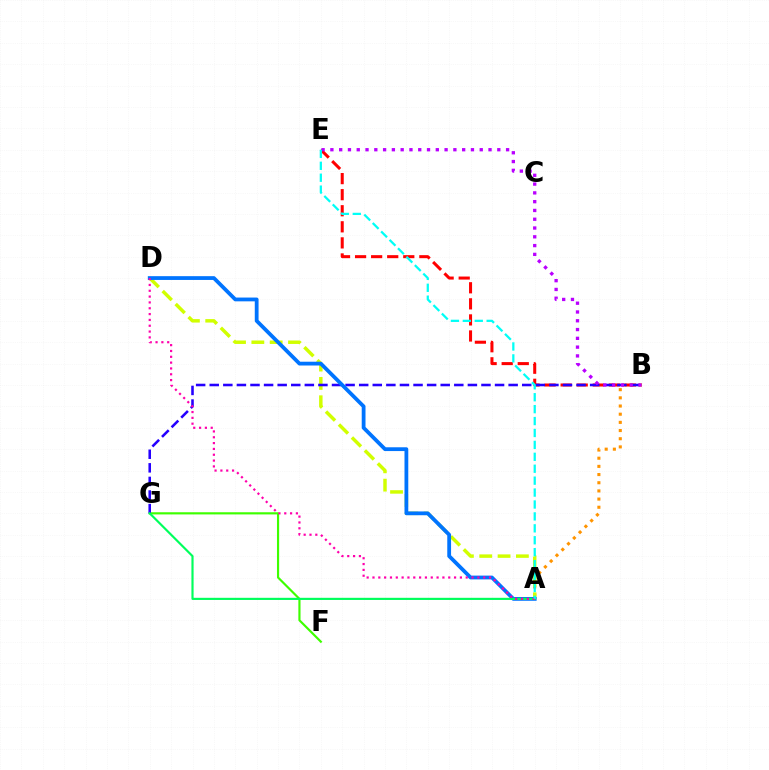{('B', 'E'): [{'color': '#ff0000', 'line_style': 'dashed', 'thickness': 2.18}, {'color': '#b900ff', 'line_style': 'dotted', 'thickness': 2.39}], ('A', 'B'): [{'color': '#ff9400', 'line_style': 'dotted', 'thickness': 2.22}], ('F', 'G'): [{'color': '#3dff00', 'line_style': 'solid', 'thickness': 1.56}], ('A', 'D'): [{'color': '#d1ff00', 'line_style': 'dashed', 'thickness': 2.49}, {'color': '#0074ff', 'line_style': 'solid', 'thickness': 2.73}, {'color': '#ff00ac', 'line_style': 'dotted', 'thickness': 1.58}], ('B', 'G'): [{'color': '#2500ff', 'line_style': 'dashed', 'thickness': 1.85}], ('A', 'G'): [{'color': '#00ff5c', 'line_style': 'solid', 'thickness': 1.56}], ('A', 'E'): [{'color': '#00fff6', 'line_style': 'dashed', 'thickness': 1.62}]}